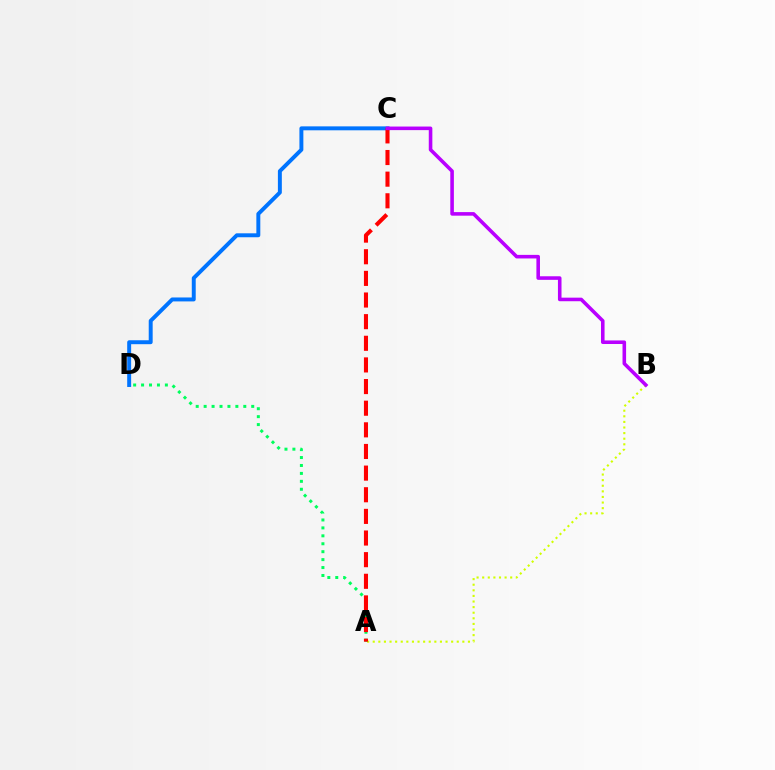{('A', 'B'): [{'color': '#d1ff00', 'line_style': 'dotted', 'thickness': 1.52}], ('C', 'D'): [{'color': '#0074ff', 'line_style': 'solid', 'thickness': 2.84}], ('A', 'D'): [{'color': '#00ff5c', 'line_style': 'dotted', 'thickness': 2.15}], ('A', 'C'): [{'color': '#ff0000', 'line_style': 'dashed', 'thickness': 2.94}], ('B', 'C'): [{'color': '#b900ff', 'line_style': 'solid', 'thickness': 2.57}]}